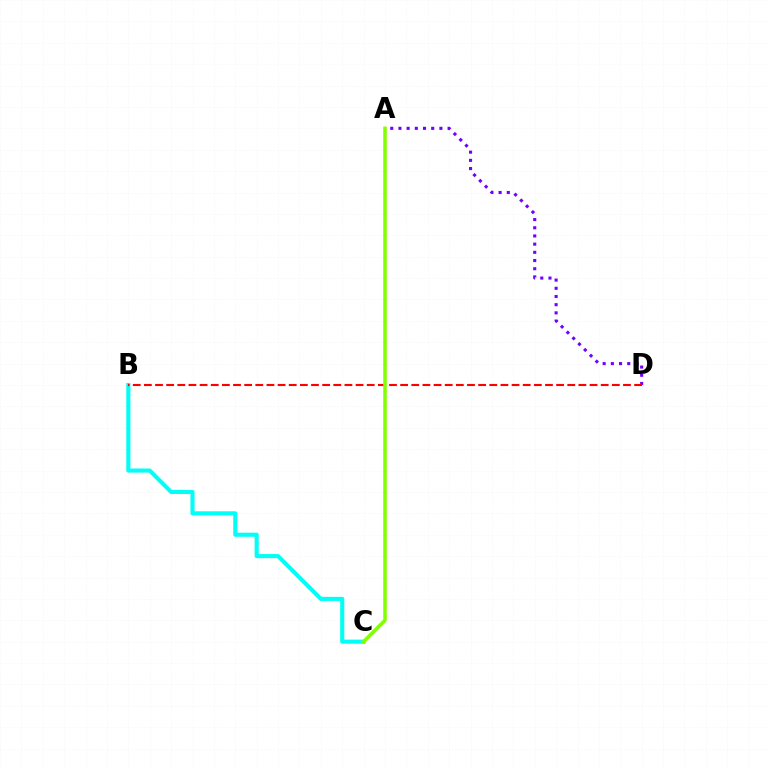{('A', 'D'): [{'color': '#7200ff', 'line_style': 'dotted', 'thickness': 2.23}], ('B', 'C'): [{'color': '#00fff6', 'line_style': 'solid', 'thickness': 2.95}], ('B', 'D'): [{'color': '#ff0000', 'line_style': 'dashed', 'thickness': 1.51}], ('A', 'C'): [{'color': '#84ff00', 'line_style': 'solid', 'thickness': 2.55}]}